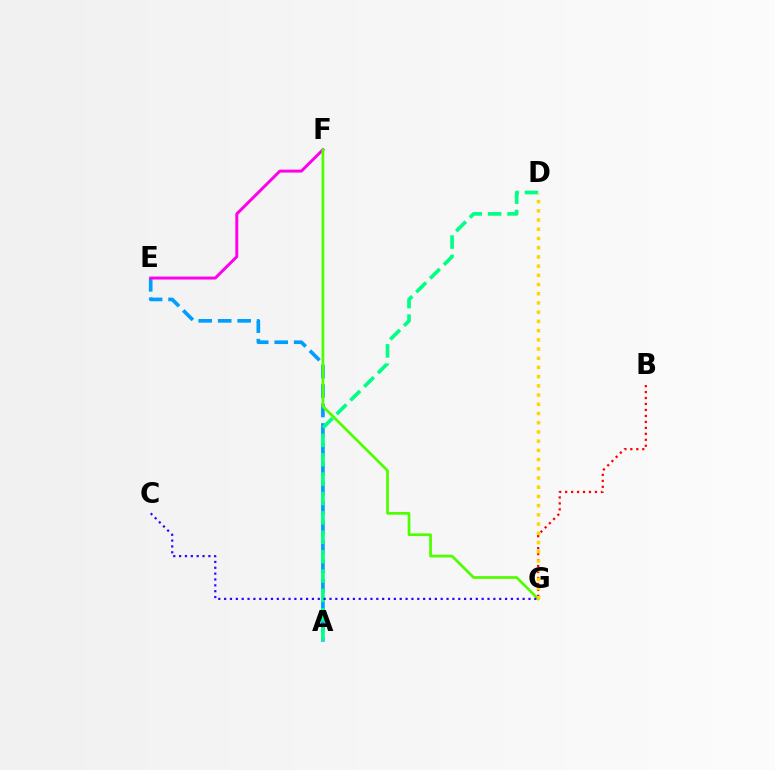{('B', 'G'): [{'color': '#ff0000', 'line_style': 'dotted', 'thickness': 1.62}], ('A', 'E'): [{'color': '#009eff', 'line_style': 'dashed', 'thickness': 2.65}], ('E', 'F'): [{'color': '#ff00ed', 'line_style': 'solid', 'thickness': 2.14}], ('F', 'G'): [{'color': '#4fff00', 'line_style': 'solid', 'thickness': 1.97}], ('A', 'D'): [{'color': '#00ff86', 'line_style': 'dashed', 'thickness': 2.63}], ('C', 'G'): [{'color': '#3700ff', 'line_style': 'dotted', 'thickness': 1.59}], ('D', 'G'): [{'color': '#ffd500', 'line_style': 'dotted', 'thickness': 2.5}]}